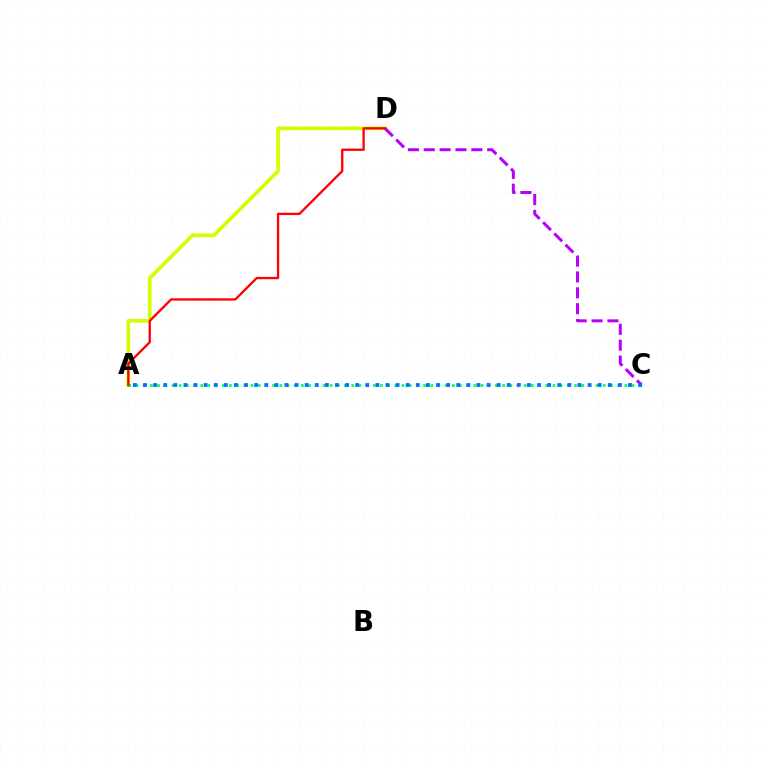{('A', 'D'): [{'color': '#d1ff00', 'line_style': 'solid', 'thickness': 2.67}, {'color': '#ff0000', 'line_style': 'solid', 'thickness': 1.66}], ('A', 'C'): [{'color': '#00ff5c', 'line_style': 'dotted', 'thickness': 1.95}, {'color': '#0074ff', 'line_style': 'dotted', 'thickness': 2.75}], ('C', 'D'): [{'color': '#b900ff', 'line_style': 'dashed', 'thickness': 2.15}]}